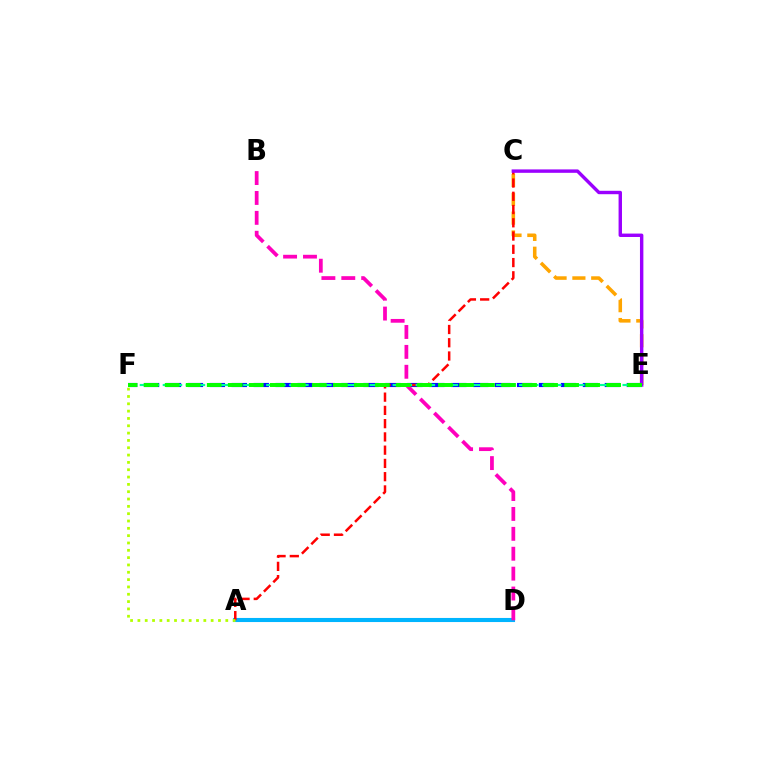{('A', 'D'): [{'color': '#00b5ff', 'line_style': 'solid', 'thickness': 2.94}], ('E', 'F'): [{'color': '#0010ff', 'line_style': 'dashed', 'thickness': 2.98}, {'color': '#00ff9d', 'line_style': 'dashed', 'thickness': 1.56}, {'color': '#08ff00', 'line_style': 'dashed', 'thickness': 2.86}], ('B', 'D'): [{'color': '#ff00bd', 'line_style': 'dashed', 'thickness': 2.7}], ('C', 'E'): [{'color': '#ffa500', 'line_style': 'dashed', 'thickness': 2.56}, {'color': '#9b00ff', 'line_style': 'solid', 'thickness': 2.46}], ('A', 'C'): [{'color': '#ff0000', 'line_style': 'dashed', 'thickness': 1.8}], ('A', 'F'): [{'color': '#b3ff00', 'line_style': 'dotted', 'thickness': 1.99}]}